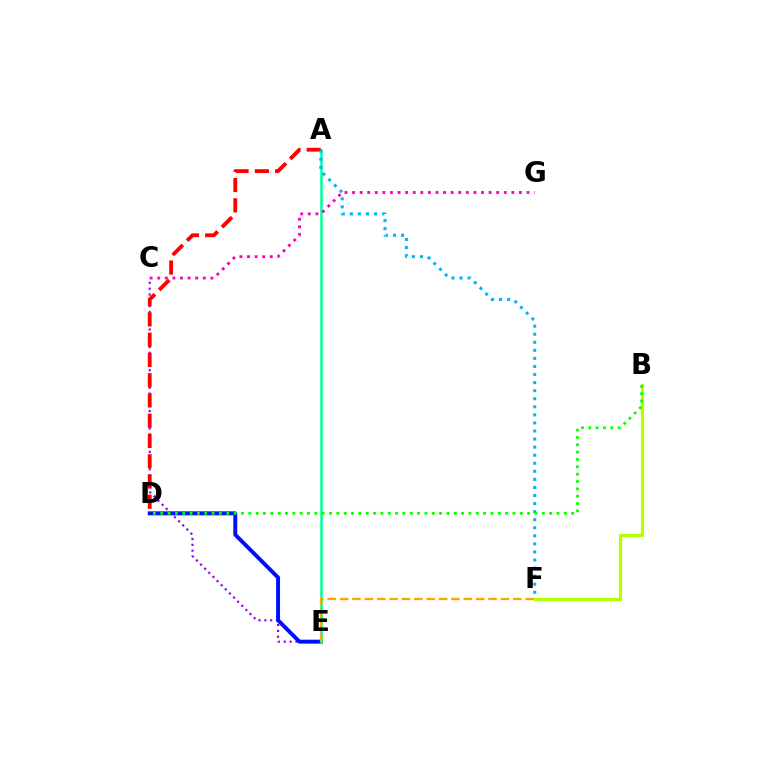{('C', 'E'): [{'color': '#9b00ff', 'line_style': 'dotted', 'thickness': 1.58}], ('D', 'E'): [{'color': '#0010ff', 'line_style': 'solid', 'thickness': 2.84}], ('A', 'E'): [{'color': '#00ff9d', 'line_style': 'solid', 'thickness': 1.84}], ('E', 'F'): [{'color': '#ffa500', 'line_style': 'dashed', 'thickness': 1.68}], ('A', 'D'): [{'color': '#ff0000', 'line_style': 'dashed', 'thickness': 2.75}], ('B', 'F'): [{'color': '#b3ff00', 'line_style': 'solid', 'thickness': 2.31}], ('A', 'F'): [{'color': '#00b5ff', 'line_style': 'dotted', 'thickness': 2.19}], ('B', 'D'): [{'color': '#08ff00', 'line_style': 'dotted', 'thickness': 1.99}], ('C', 'G'): [{'color': '#ff00bd', 'line_style': 'dotted', 'thickness': 2.06}]}